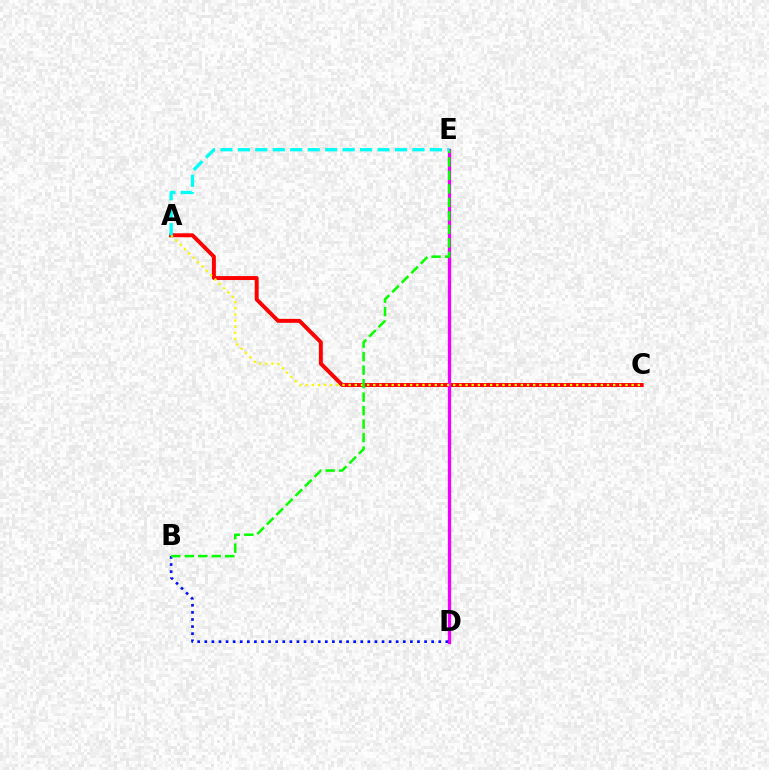{('A', 'C'): [{'color': '#ff0000', 'line_style': 'solid', 'thickness': 2.84}, {'color': '#fcf500', 'line_style': 'dotted', 'thickness': 1.67}], ('D', 'E'): [{'color': '#ee00ff', 'line_style': 'solid', 'thickness': 2.38}], ('B', 'D'): [{'color': '#0010ff', 'line_style': 'dotted', 'thickness': 1.93}], ('B', 'E'): [{'color': '#08ff00', 'line_style': 'dashed', 'thickness': 1.83}], ('A', 'E'): [{'color': '#00fff6', 'line_style': 'dashed', 'thickness': 2.37}]}